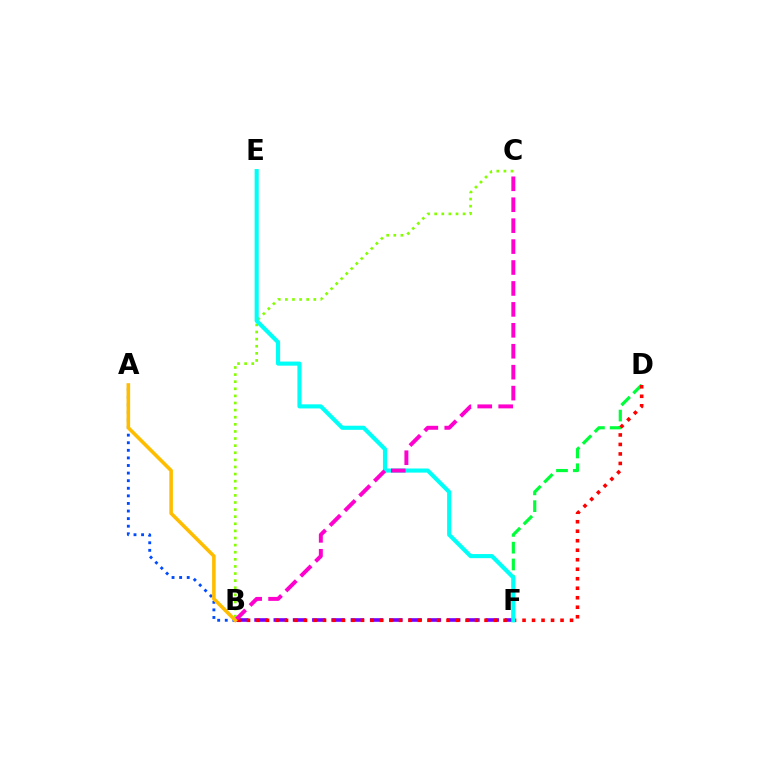{('B', 'F'): [{'color': '#7200ff', 'line_style': 'dashed', 'thickness': 2.62}], ('D', 'F'): [{'color': '#00ff39', 'line_style': 'dashed', 'thickness': 2.28}], ('B', 'C'): [{'color': '#84ff00', 'line_style': 'dotted', 'thickness': 1.93}, {'color': '#ff00cf', 'line_style': 'dashed', 'thickness': 2.84}], ('A', 'B'): [{'color': '#004bff', 'line_style': 'dotted', 'thickness': 2.06}, {'color': '#ffbd00', 'line_style': 'solid', 'thickness': 2.58}], ('B', 'D'): [{'color': '#ff0000', 'line_style': 'dotted', 'thickness': 2.58}], ('E', 'F'): [{'color': '#00fff6', 'line_style': 'solid', 'thickness': 2.96}]}